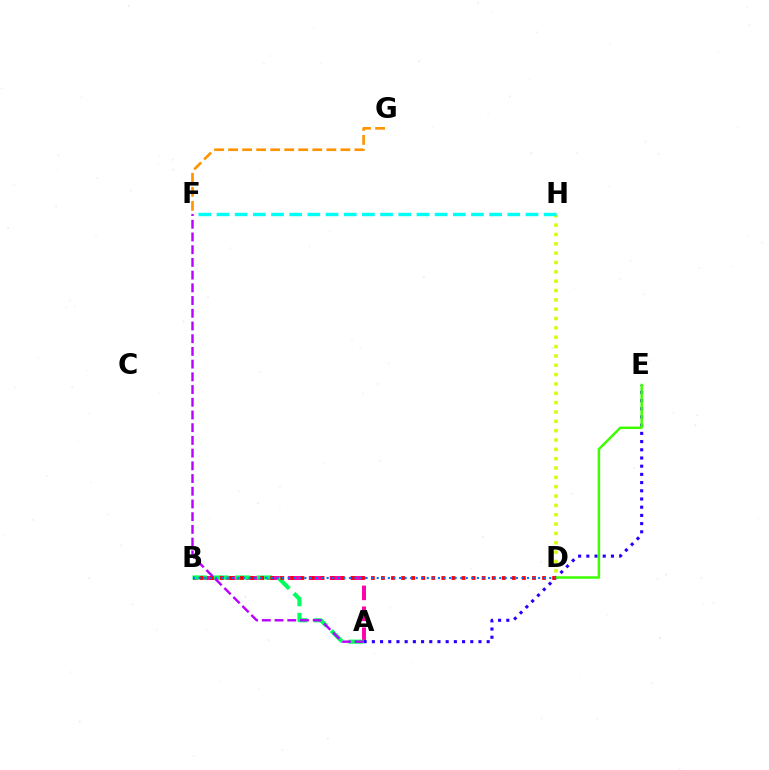{('D', 'H'): [{'color': '#d1ff00', 'line_style': 'dotted', 'thickness': 2.54}], ('A', 'B'): [{'color': '#ff00ac', 'line_style': 'dashed', 'thickness': 2.84}, {'color': '#00ff5c', 'line_style': 'dashed', 'thickness': 2.96}], ('A', 'E'): [{'color': '#2500ff', 'line_style': 'dotted', 'thickness': 2.23}], ('D', 'E'): [{'color': '#3dff00', 'line_style': 'solid', 'thickness': 1.79}], ('B', 'D'): [{'color': '#ff0000', 'line_style': 'dotted', 'thickness': 2.74}, {'color': '#0074ff', 'line_style': 'dotted', 'thickness': 1.51}], ('A', 'F'): [{'color': '#b900ff', 'line_style': 'dashed', 'thickness': 1.73}], ('F', 'H'): [{'color': '#00fff6', 'line_style': 'dashed', 'thickness': 2.47}], ('F', 'G'): [{'color': '#ff9400', 'line_style': 'dashed', 'thickness': 1.91}]}